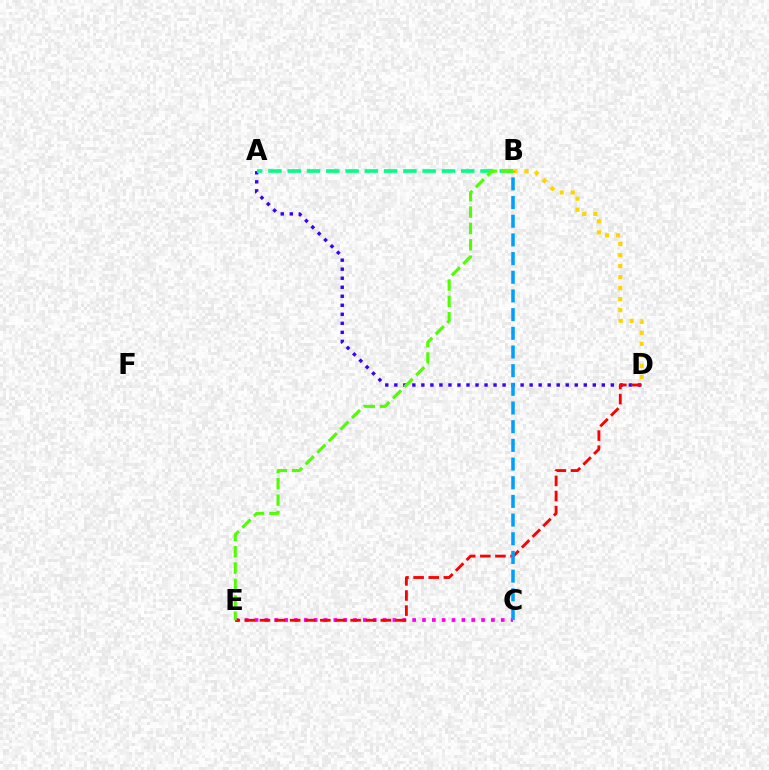{('B', 'D'): [{'color': '#ffd500', 'line_style': 'dotted', 'thickness': 2.99}], ('A', 'D'): [{'color': '#3700ff', 'line_style': 'dotted', 'thickness': 2.45}], ('C', 'E'): [{'color': '#ff00ed', 'line_style': 'dotted', 'thickness': 2.68}], ('D', 'E'): [{'color': '#ff0000', 'line_style': 'dashed', 'thickness': 2.05}], ('A', 'B'): [{'color': '#00ff86', 'line_style': 'dashed', 'thickness': 2.62}], ('B', 'C'): [{'color': '#009eff', 'line_style': 'dashed', 'thickness': 2.54}], ('B', 'E'): [{'color': '#4fff00', 'line_style': 'dashed', 'thickness': 2.22}]}